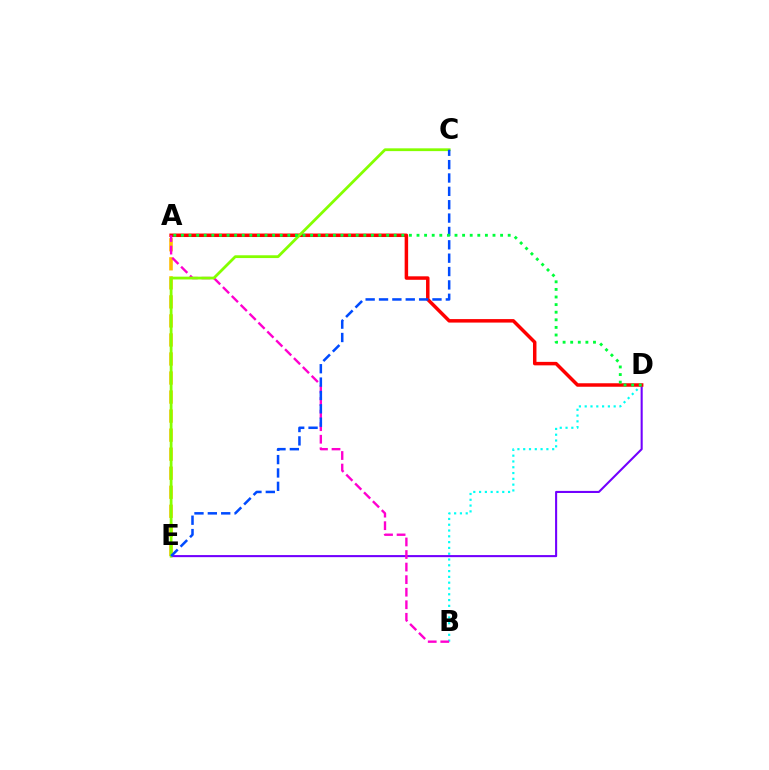{('A', 'E'): [{'color': '#ffbd00', 'line_style': 'dashed', 'thickness': 2.59}], ('D', 'E'): [{'color': '#7200ff', 'line_style': 'solid', 'thickness': 1.5}], ('B', 'D'): [{'color': '#00fff6', 'line_style': 'dotted', 'thickness': 1.57}], ('A', 'D'): [{'color': '#ff0000', 'line_style': 'solid', 'thickness': 2.51}, {'color': '#00ff39', 'line_style': 'dotted', 'thickness': 2.06}], ('A', 'B'): [{'color': '#ff00cf', 'line_style': 'dashed', 'thickness': 1.71}], ('C', 'E'): [{'color': '#84ff00', 'line_style': 'solid', 'thickness': 2.01}, {'color': '#004bff', 'line_style': 'dashed', 'thickness': 1.82}]}